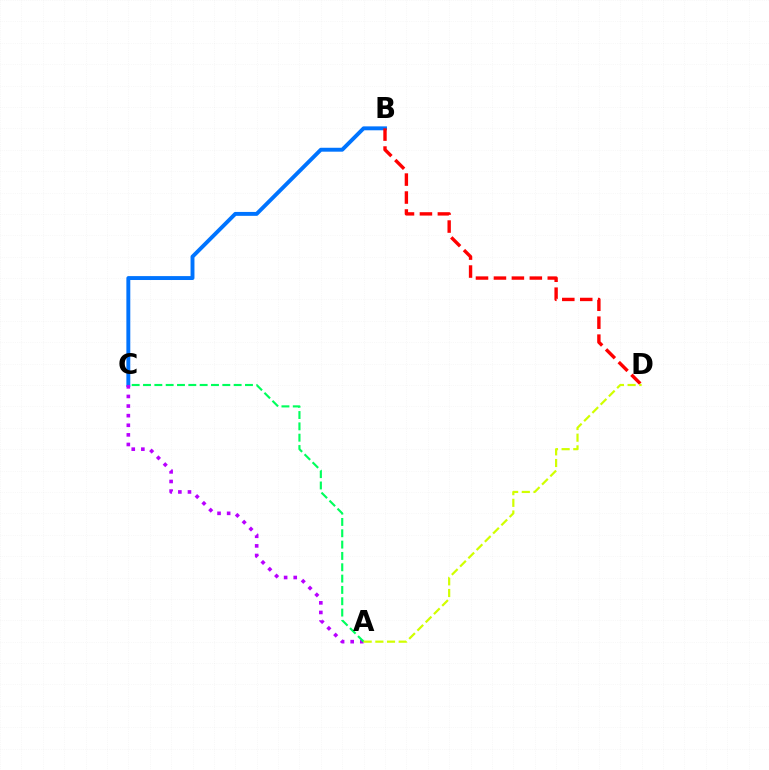{('B', 'C'): [{'color': '#0074ff', 'line_style': 'solid', 'thickness': 2.82}], ('A', 'C'): [{'color': '#b900ff', 'line_style': 'dotted', 'thickness': 2.61}, {'color': '#00ff5c', 'line_style': 'dashed', 'thickness': 1.54}], ('B', 'D'): [{'color': '#ff0000', 'line_style': 'dashed', 'thickness': 2.44}], ('A', 'D'): [{'color': '#d1ff00', 'line_style': 'dashed', 'thickness': 1.59}]}